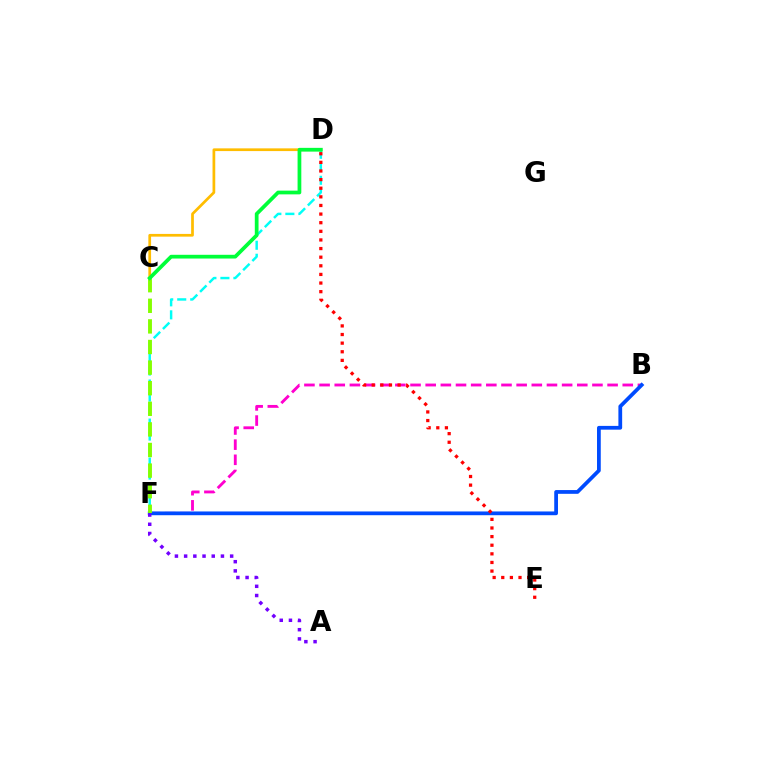{('D', 'F'): [{'color': '#00fff6', 'line_style': 'dashed', 'thickness': 1.77}], ('B', 'F'): [{'color': '#ff00cf', 'line_style': 'dashed', 'thickness': 2.06}, {'color': '#004bff', 'line_style': 'solid', 'thickness': 2.7}], ('C', 'D'): [{'color': '#ffbd00', 'line_style': 'solid', 'thickness': 1.96}, {'color': '#00ff39', 'line_style': 'solid', 'thickness': 2.69}], ('A', 'F'): [{'color': '#7200ff', 'line_style': 'dotted', 'thickness': 2.5}], ('D', 'E'): [{'color': '#ff0000', 'line_style': 'dotted', 'thickness': 2.34}], ('C', 'F'): [{'color': '#84ff00', 'line_style': 'dashed', 'thickness': 2.8}]}